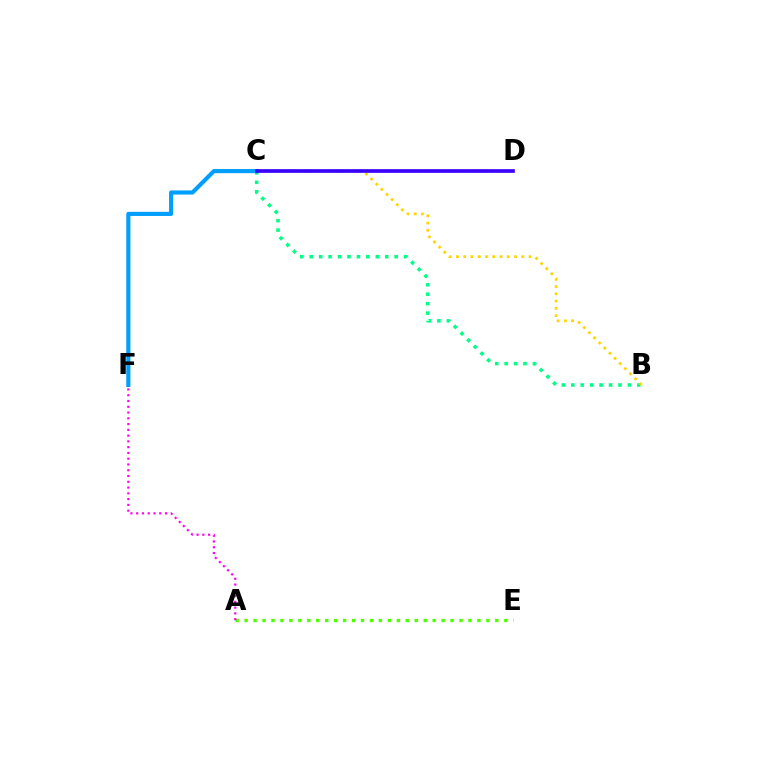{('A', 'E'): [{'color': '#4fff00', 'line_style': 'dotted', 'thickness': 2.43}], ('A', 'F'): [{'color': '#ff00ed', 'line_style': 'dotted', 'thickness': 1.57}], ('C', 'D'): [{'color': '#ff0000', 'line_style': 'dotted', 'thickness': 1.62}, {'color': '#3700ff', 'line_style': 'solid', 'thickness': 2.64}], ('B', 'C'): [{'color': '#00ff86', 'line_style': 'dotted', 'thickness': 2.56}, {'color': '#ffd500', 'line_style': 'dotted', 'thickness': 1.97}], ('C', 'F'): [{'color': '#009eff', 'line_style': 'solid', 'thickness': 2.97}]}